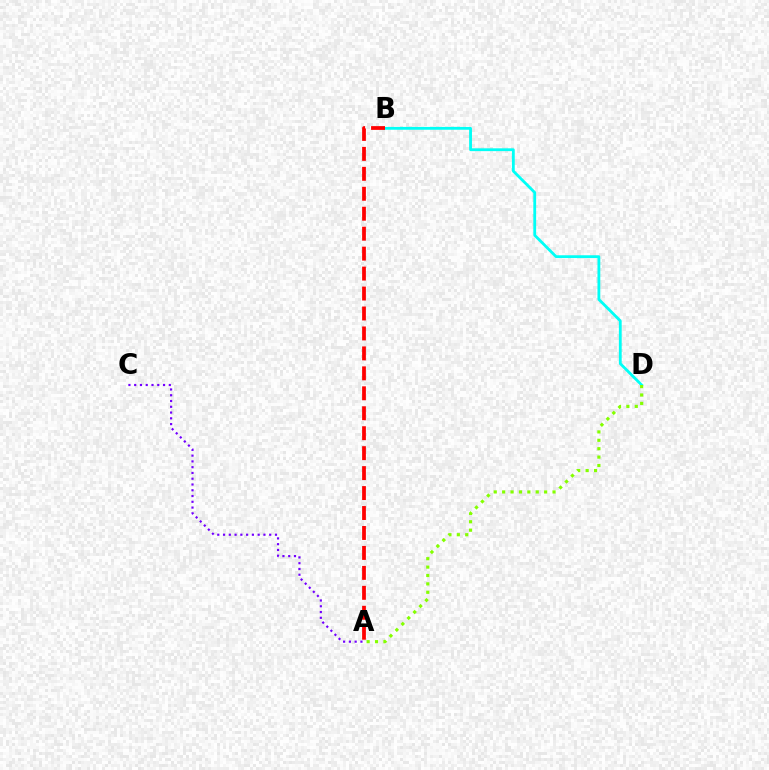{('B', 'D'): [{'color': '#00fff6', 'line_style': 'solid', 'thickness': 2.03}], ('A', 'B'): [{'color': '#ff0000', 'line_style': 'dashed', 'thickness': 2.71}], ('A', 'D'): [{'color': '#84ff00', 'line_style': 'dotted', 'thickness': 2.28}], ('A', 'C'): [{'color': '#7200ff', 'line_style': 'dotted', 'thickness': 1.57}]}